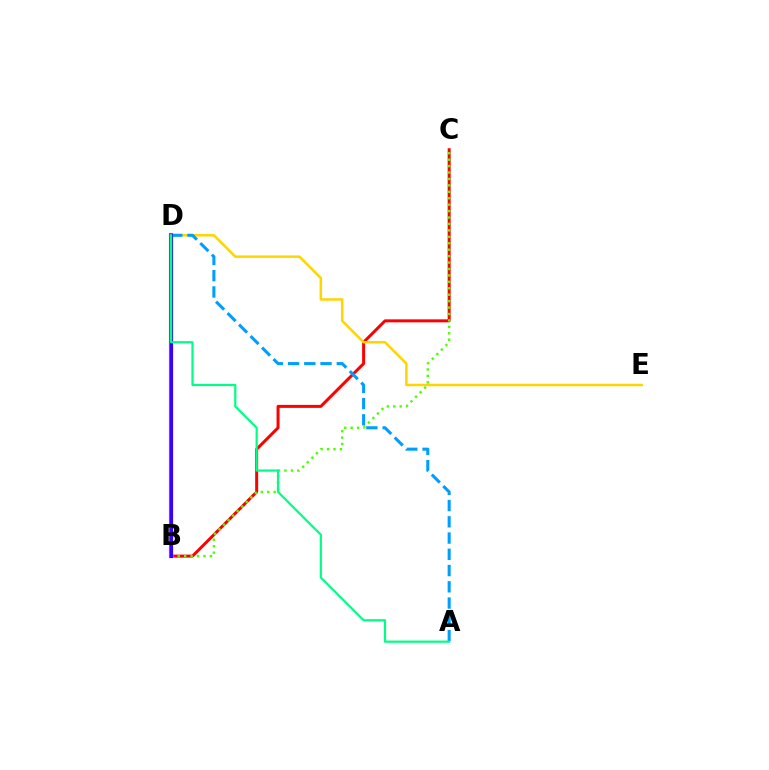{('B', 'C'): [{'color': '#ff0000', 'line_style': 'solid', 'thickness': 2.15}, {'color': '#4fff00', 'line_style': 'dotted', 'thickness': 1.75}], ('D', 'E'): [{'color': '#ffd500', 'line_style': 'solid', 'thickness': 1.8}], ('B', 'D'): [{'color': '#ff00ed', 'line_style': 'solid', 'thickness': 2.98}, {'color': '#3700ff', 'line_style': 'solid', 'thickness': 2.24}], ('A', 'D'): [{'color': '#009eff', 'line_style': 'dashed', 'thickness': 2.21}, {'color': '#00ff86', 'line_style': 'solid', 'thickness': 1.6}]}